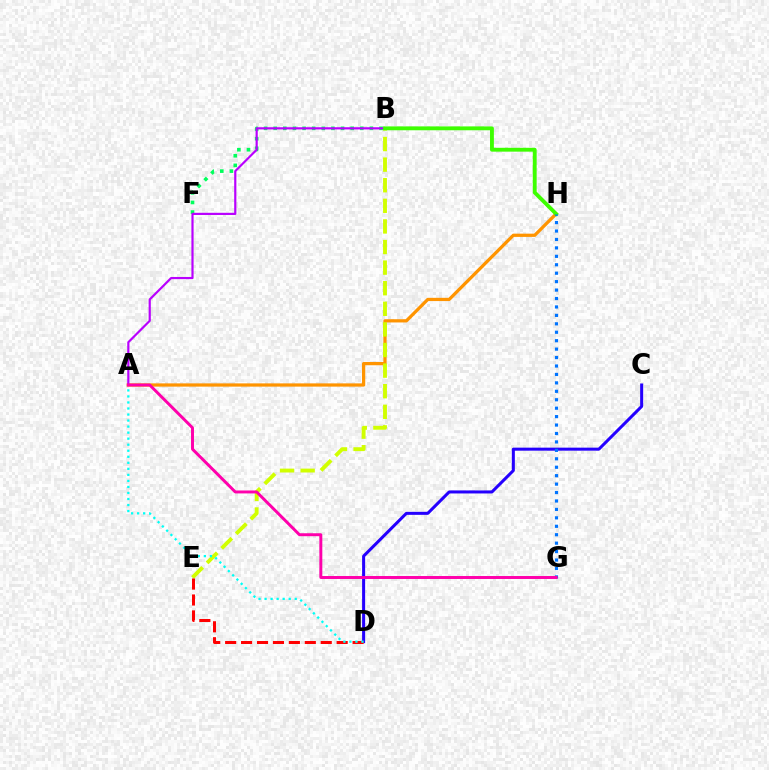{('C', 'D'): [{'color': '#2500ff', 'line_style': 'solid', 'thickness': 2.18}], ('B', 'F'): [{'color': '#00ff5c', 'line_style': 'dotted', 'thickness': 2.61}], ('A', 'H'): [{'color': '#ff9400', 'line_style': 'solid', 'thickness': 2.34}], ('B', 'E'): [{'color': '#d1ff00', 'line_style': 'dashed', 'thickness': 2.8}], ('D', 'E'): [{'color': '#ff0000', 'line_style': 'dashed', 'thickness': 2.16}], ('A', 'B'): [{'color': '#b900ff', 'line_style': 'solid', 'thickness': 1.57}], ('B', 'H'): [{'color': '#3dff00', 'line_style': 'solid', 'thickness': 2.77}], ('A', 'D'): [{'color': '#00fff6', 'line_style': 'dotted', 'thickness': 1.64}], ('G', 'H'): [{'color': '#0074ff', 'line_style': 'dotted', 'thickness': 2.29}], ('A', 'G'): [{'color': '#ff00ac', 'line_style': 'solid', 'thickness': 2.13}]}